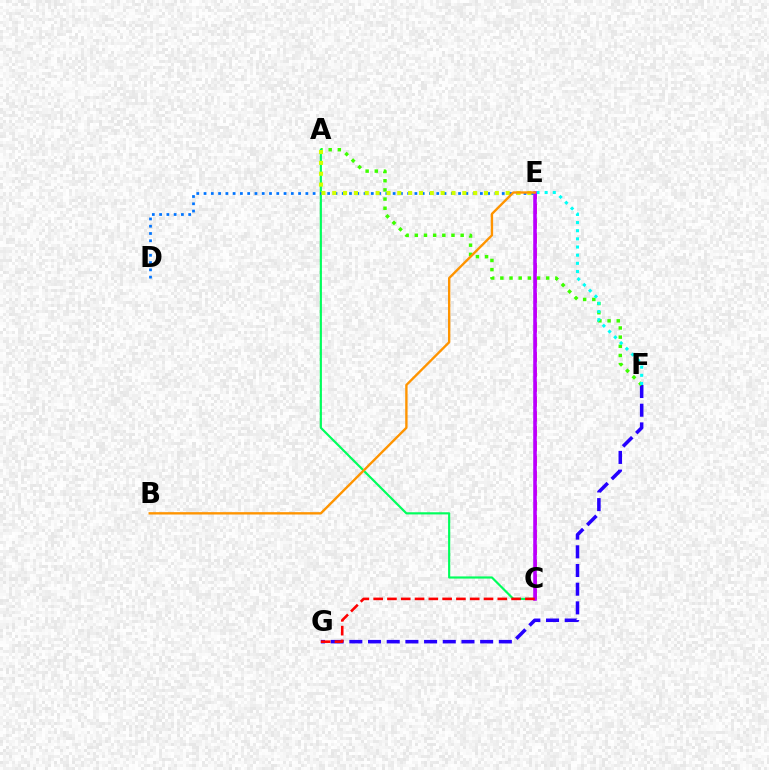{('F', 'G'): [{'color': '#2500ff', 'line_style': 'dashed', 'thickness': 2.54}], ('C', 'E'): [{'color': '#ff00ac', 'line_style': 'dashed', 'thickness': 2.01}, {'color': '#b900ff', 'line_style': 'solid', 'thickness': 2.57}], ('A', 'F'): [{'color': '#3dff00', 'line_style': 'dotted', 'thickness': 2.49}], ('E', 'F'): [{'color': '#00fff6', 'line_style': 'dotted', 'thickness': 2.21}], ('A', 'C'): [{'color': '#00ff5c', 'line_style': 'solid', 'thickness': 1.56}], ('D', 'E'): [{'color': '#0074ff', 'line_style': 'dotted', 'thickness': 1.98}], ('A', 'E'): [{'color': '#d1ff00', 'line_style': 'dotted', 'thickness': 2.95}], ('B', 'E'): [{'color': '#ff9400', 'line_style': 'solid', 'thickness': 1.7}], ('C', 'G'): [{'color': '#ff0000', 'line_style': 'dashed', 'thickness': 1.87}]}